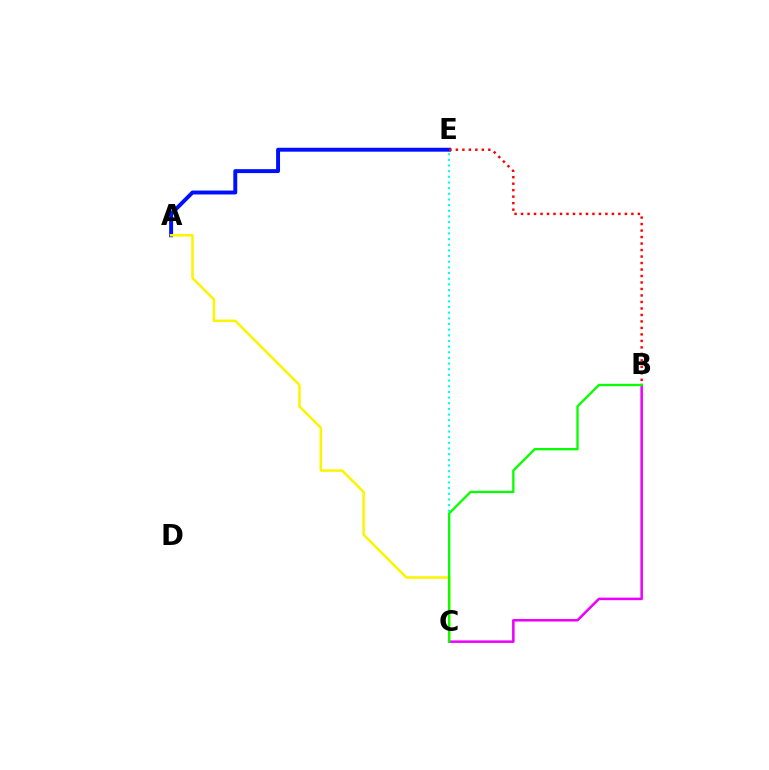{('C', 'E'): [{'color': '#00fff6', 'line_style': 'dotted', 'thickness': 1.54}], ('A', 'E'): [{'color': '#0010ff', 'line_style': 'solid', 'thickness': 2.83}], ('B', 'E'): [{'color': '#ff0000', 'line_style': 'dotted', 'thickness': 1.76}], ('A', 'C'): [{'color': '#fcf500', 'line_style': 'solid', 'thickness': 1.82}], ('B', 'C'): [{'color': '#ee00ff', 'line_style': 'solid', 'thickness': 1.83}, {'color': '#08ff00', 'line_style': 'solid', 'thickness': 1.67}]}